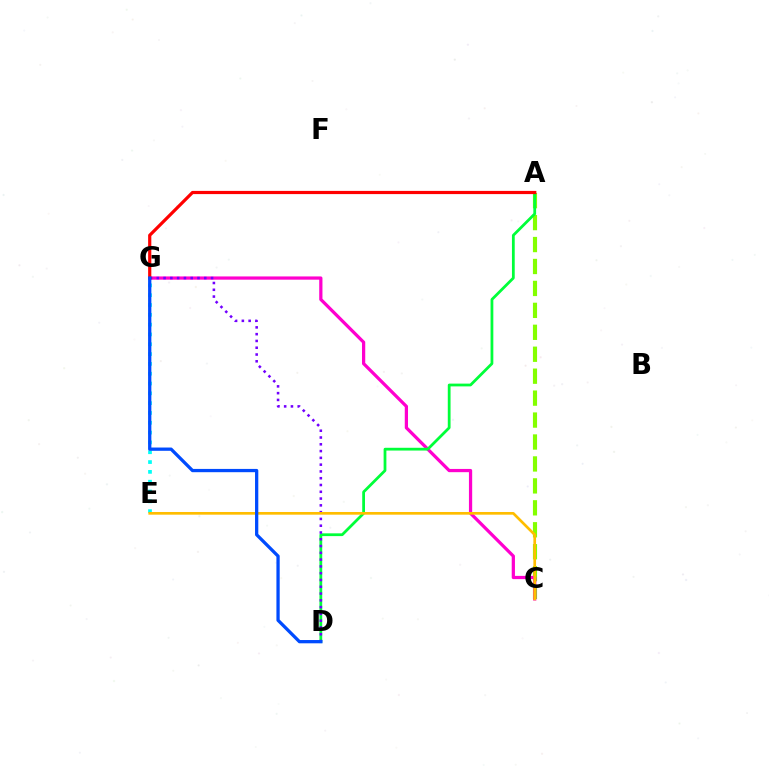{('A', 'C'): [{'color': '#84ff00', 'line_style': 'dashed', 'thickness': 2.98}], ('C', 'G'): [{'color': '#ff00cf', 'line_style': 'solid', 'thickness': 2.33}], ('E', 'G'): [{'color': '#00fff6', 'line_style': 'dotted', 'thickness': 2.67}], ('A', 'D'): [{'color': '#00ff39', 'line_style': 'solid', 'thickness': 2.0}], ('D', 'G'): [{'color': '#7200ff', 'line_style': 'dotted', 'thickness': 1.84}, {'color': '#004bff', 'line_style': 'solid', 'thickness': 2.36}], ('A', 'G'): [{'color': '#ff0000', 'line_style': 'solid', 'thickness': 2.3}], ('C', 'E'): [{'color': '#ffbd00', 'line_style': 'solid', 'thickness': 1.93}]}